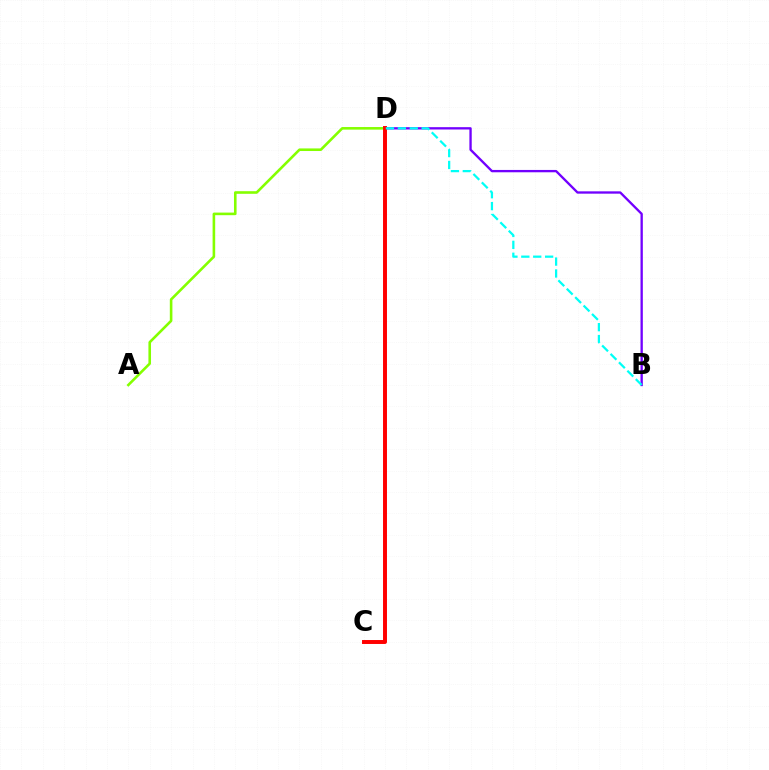{('B', 'D'): [{'color': '#7200ff', 'line_style': 'solid', 'thickness': 1.68}, {'color': '#00fff6', 'line_style': 'dashed', 'thickness': 1.62}], ('A', 'D'): [{'color': '#84ff00', 'line_style': 'solid', 'thickness': 1.87}], ('C', 'D'): [{'color': '#ff0000', 'line_style': 'solid', 'thickness': 2.84}]}